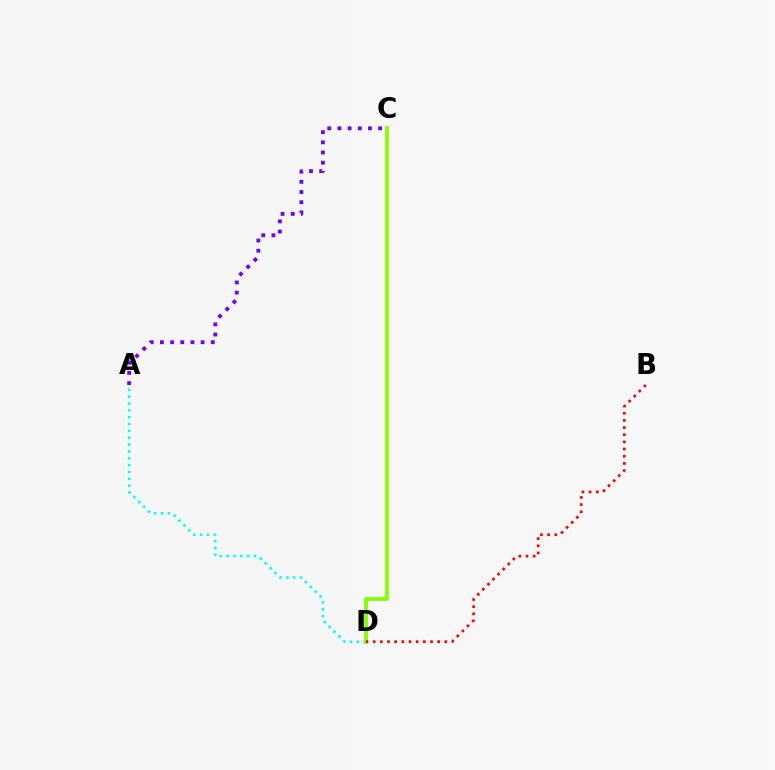{('A', 'D'): [{'color': '#00fff6', 'line_style': 'dotted', 'thickness': 1.86}], ('C', 'D'): [{'color': '#84ff00', 'line_style': 'solid', 'thickness': 2.71}], ('A', 'C'): [{'color': '#7200ff', 'line_style': 'dotted', 'thickness': 2.76}], ('B', 'D'): [{'color': '#ff0000', 'line_style': 'dotted', 'thickness': 1.95}]}